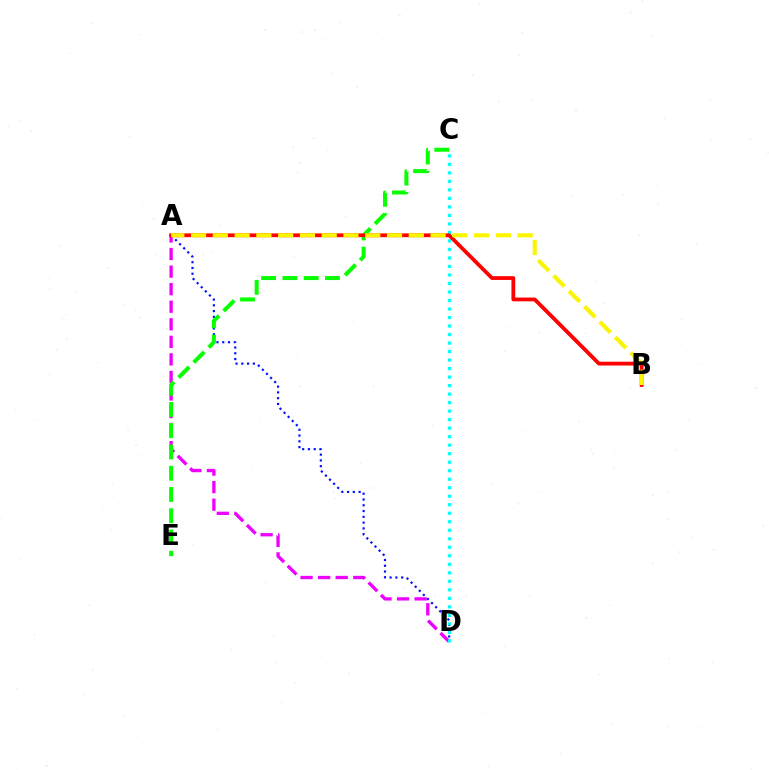{('A', 'D'): [{'color': '#ee00ff', 'line_style': 'dashed', 'thickness': 2.38}, {'color': '#0010ff', 'line_style': 'dotted', 'thickness': 1.57}], ('C', 'E'): [{'color': '#08ff00', 'line_style': 'dashed', 'thickness': 2.89}], ('C', 'D'): [{'color': '#00fff6', 'line_style': 'dotted', 'thickness': 2.31}], ('A', 'B'): [{'color': '#ff0000', 'line_style': 'solid', 'thickness': 2.72}, {'color': '#fcf500', 'line_style': 'dashed', 'thickness': 2.96}]}